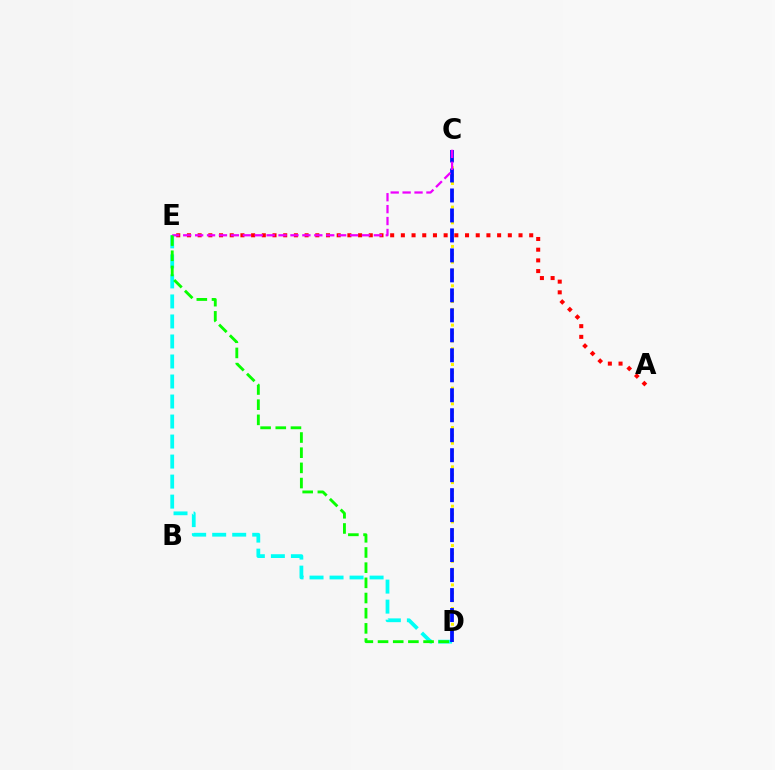{('D', 'E'): [{'color': '#00fff6', 'line_style': 'dashed', 'thickness': 2.72}, {'color': '#08ff00', 'line_style': 'dashed', 'thickness': 2.06}], ('C', 'D'): [{'color': '#fcf500', 'line_style': 'dotted', 'thickness': 2.14}, {'color': '#0010ff', 'line_style': 'dashed', 'thickness': 2.71}], ('A', 'E'): [{'color': '#ff0000', 'line_style': 'dotted', 'thickness': 2.91}], ('C', 'E'): [{'color': '#ee00ff', 'line_style': 'dashed', 'thickness': 1.62}]}